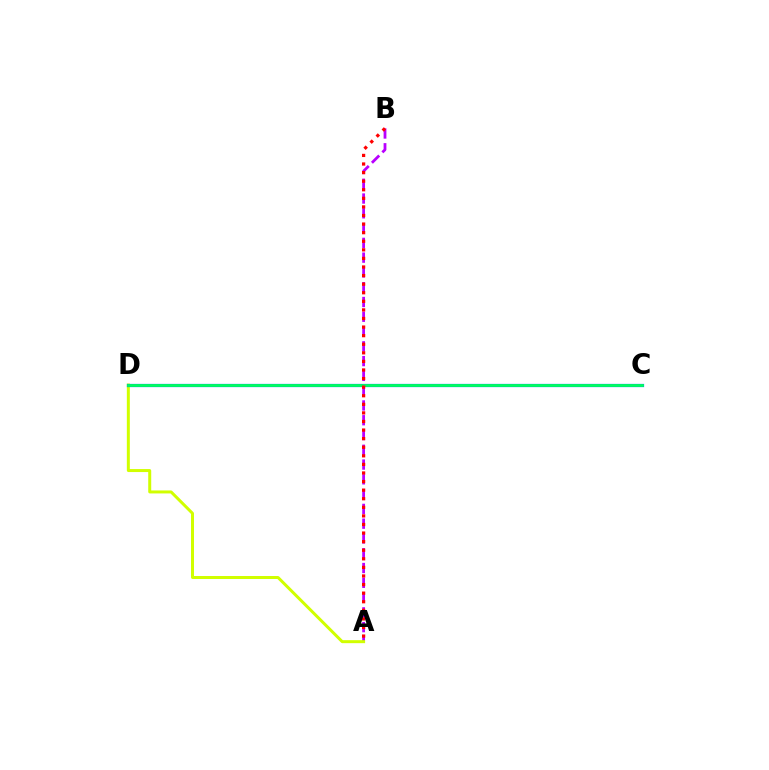{('A', 'B'): [{'color': '#b900ff', 'line_style': 'dashed', 'thickness': 2.01}, {'color': '#ff0000', 'line_style': 'dotted', 'thickness': 2.33}], ('A', 'D'): [{'color': '#d1ff00', 'line_style': 'solid', 'thickness': 2.16}], ('C', 'D'): [{'color': '#0074ff', 'line_style': 'solid', 'thickness': 2.33}, {'color': '#00ff5c', 'line_style': 'solid', 'thickness': 1.98}]}